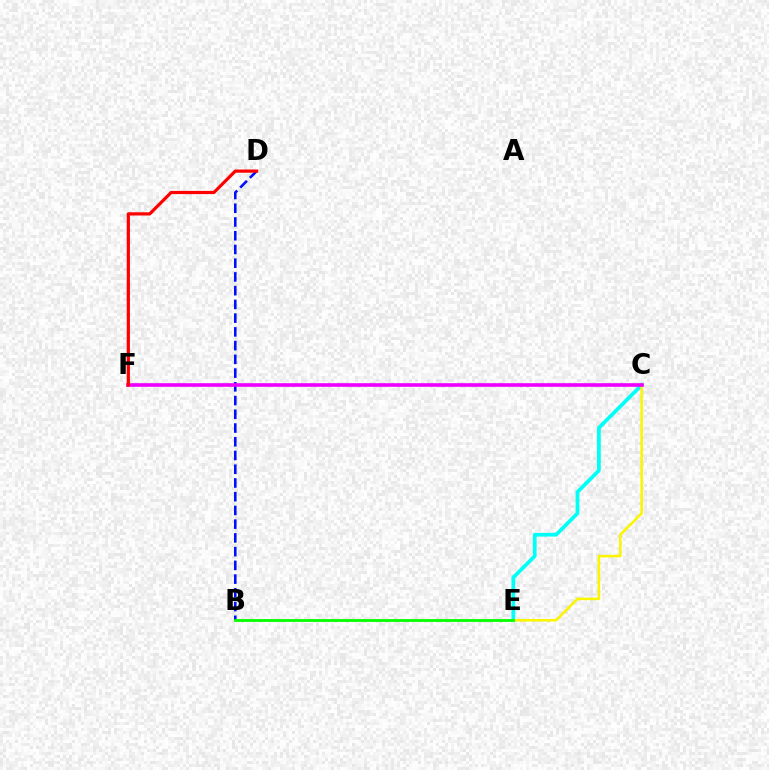{('C', 'E'): [{'color': '#00fff6', 'line_style': 'solid', 'thickness': 2.69}, {'color': '#fcf500', 'line_style': 'solid', 'thickness': 1.85}], ('B', 'D'): [{'color': '#0010ff', 'line_style': 'dashed', 'thickness': 1.87}], ('B', 'E'): [{'color': '#08ff00', 'line_style': 'solid', 'thickness': 2.03}], ('C', 'F'): [{'color': '#ee00ff', 'line_style': 'solid', 'thickness': 2.61}], ('D', 'F'): [{'color': '#ff0000', 'line_style': 'solid', 'thickness': 2.3}]}